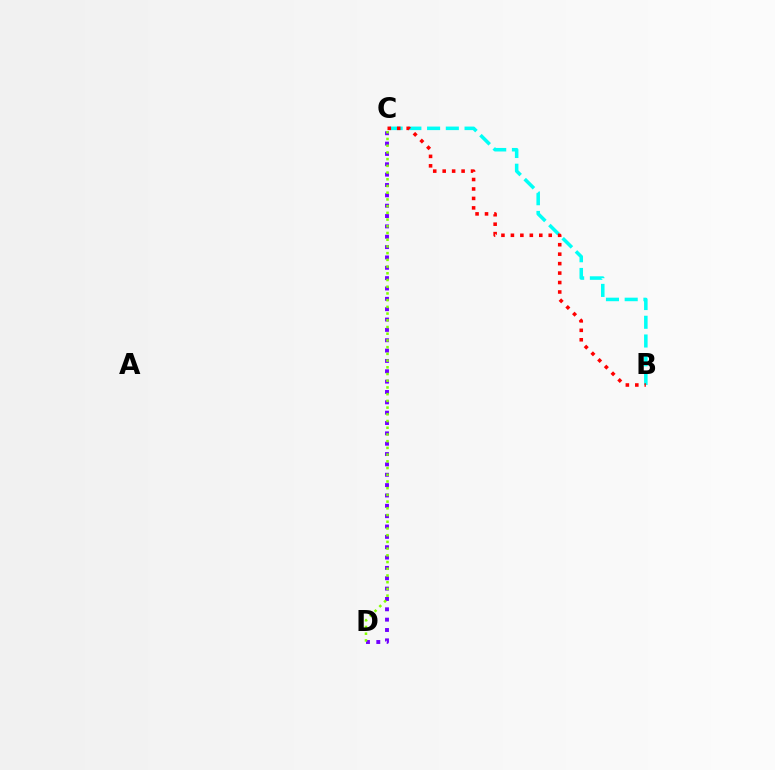{('B', 'C'): [{'color': '#00fff6', 'line_style': 'dashed', 'thickness': 2.54}, {'color': '#ff0000', 'line_style': 'dotted', 'thickness': 2.57}], ('C', 'D'): [{'color': '#7200ff', 'line_style': 'dotted', 'thickness': 2.81}, {'color': '#84ff00', 'line_style': 'dotted', 'thickness': 1.82}]}